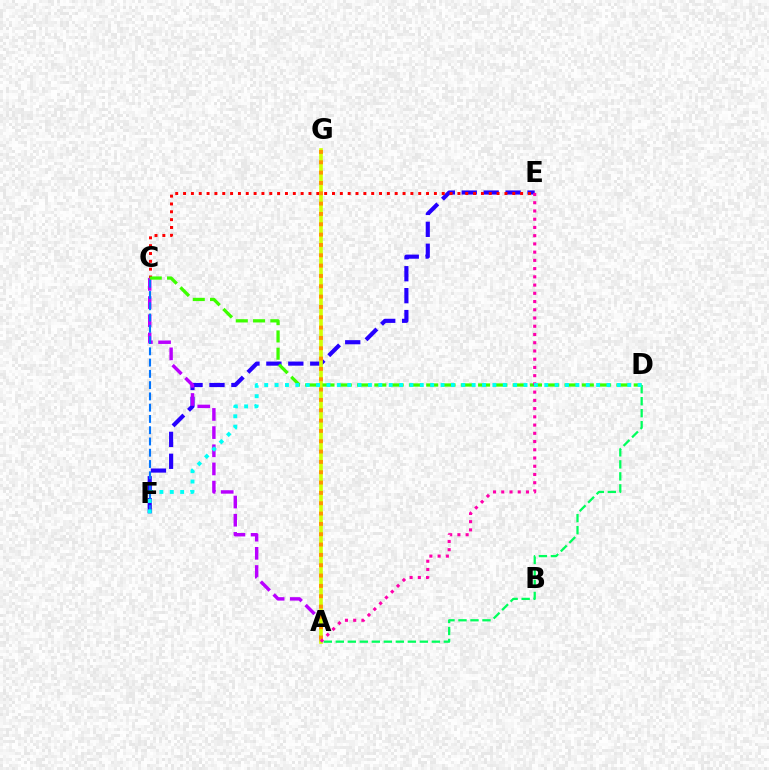{('E', 'F'): [{'color': '#2500ff', 'line_style': 'dashed', 'thickness': 2.98}], ('C', 'E'): [{'color': '#ff0000', 'line_style': 'dotted', 'thickness': 2.13}], ('A', 'C'): [{'color': '#b900ff', 'line_style': 'dashed', 'thickness': 2.47}], ('A', 'G'): [{'color': '#d1ff00', 'line_style': 'solid', 'thickness': 2.62}, {'color': '#ff9400', 'line_style': 'dotted', 'thickness': 2.81}], ('A', 'D'): [{'color': '#00ff5c', 'line_style': 'dashed', 'thickness': 1.63}], ('C', 'D'): [{'color': '#3dff00', 'line_style': 'dashed', 'thickness': 2.35}], ('A', 'E'): [{'color': '#ff00ac', 'line_style': 'dotted', 'thickness': 2.24}], ('C', 'F'): [{'color': '#0074ff', 'line_style': 'dashed', 'thickness': 1.53}], ('D', 'F'): [{'color': '#00fff6', 'line_style': 'dotted', 'thickness': 2.82}]}